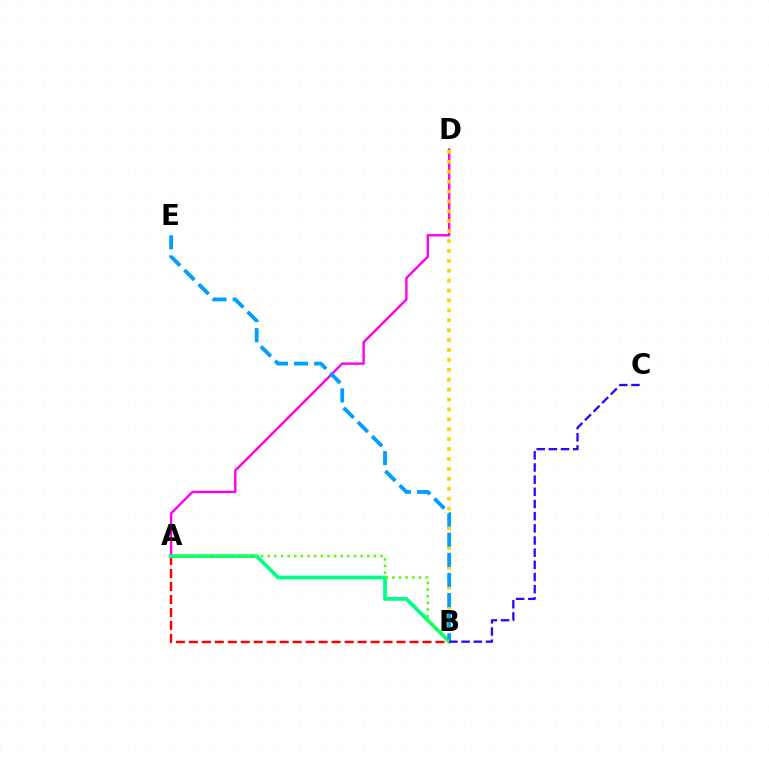{('A', 'B'): [{'color': '#ff0000', 'line_style': 'dashed', 'thickness': 1.76}, {'color': '#00ff86', 'line_style': 'solid', 'thickness': 2.7}, {'color': '#4fff00', 'line_style': 'dotted', 'thickness': 1.8}], ('A', 'D'): [{'color': '#ff00ed', 'line_style': 'solid', 'thickness': 1.73}], ('B', 'D'): [{'color': '#ffd500', 'line_style': 'dotted', 'thickness': 2.69}], ('B', 'E'): [{'color': '#009eff', 'line_style': 'dashed', 'thickness': 2.73}], ('B', 'C'): [{'color': '#3700ff', 'line_style': 'dashed', 'thickness': 1.65}]}